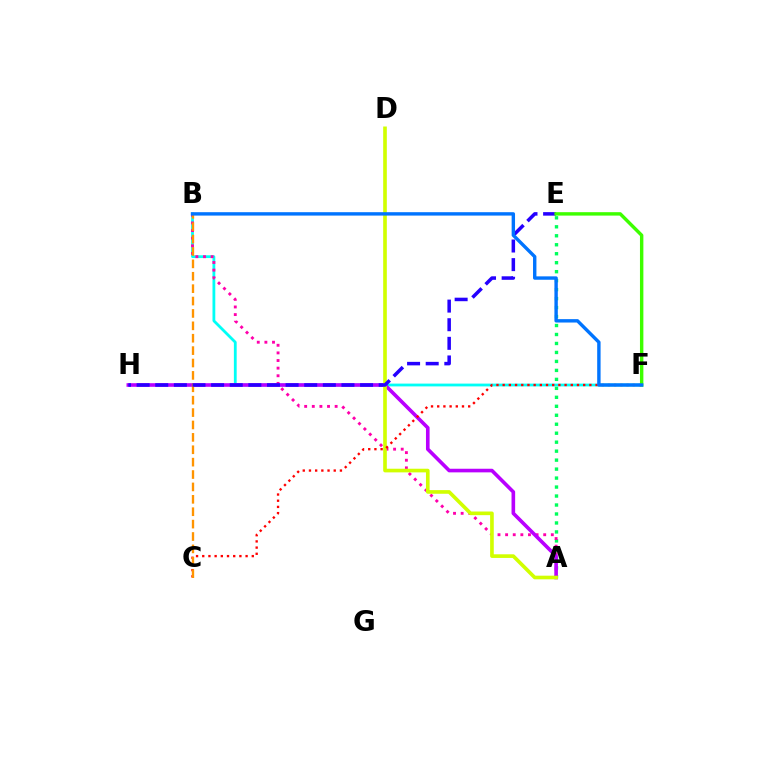{('B', 'F'): [{'color': '#00fff6', 'line_style': 'solid', 'thickness': 2.01}, {'color': '#0074ff', 'line_style': 'solid', 'thickness': 2.45}], ('A', 'E'): [{'color': '#00ff5c', 'line_style': 'dotted', 'thickness': 2.44}], ('A', 'B'): [{'color': '#ff00ac', 'line_style': 'dotted', 'thickness': 2.07}], ('A', 'H'): [{'color': '#b900ff', 'line_style': 'solid', 'thickness': 2.6}], ('A', 'D'): [{'color': '#d1ff00', 'line_style': 'solid', 'thickness': 2.62}], ('C', 'F'): [{'color': '#ff0000', 'line_style': 'dotted', 'thickness': 1.68}], ('B', 'C'): [{'color': '#ff9400', 'line_style': 'dashed', 'thickness': 1.68}], ('E', 'H'): [{'color': '#2500ff', 'line_style': 'dashed', 'thickness': 2.53}], ('E', 'F'): [{'color': '#3dff00', 'line_style': 'solid', 'thickness': 2.46}]}